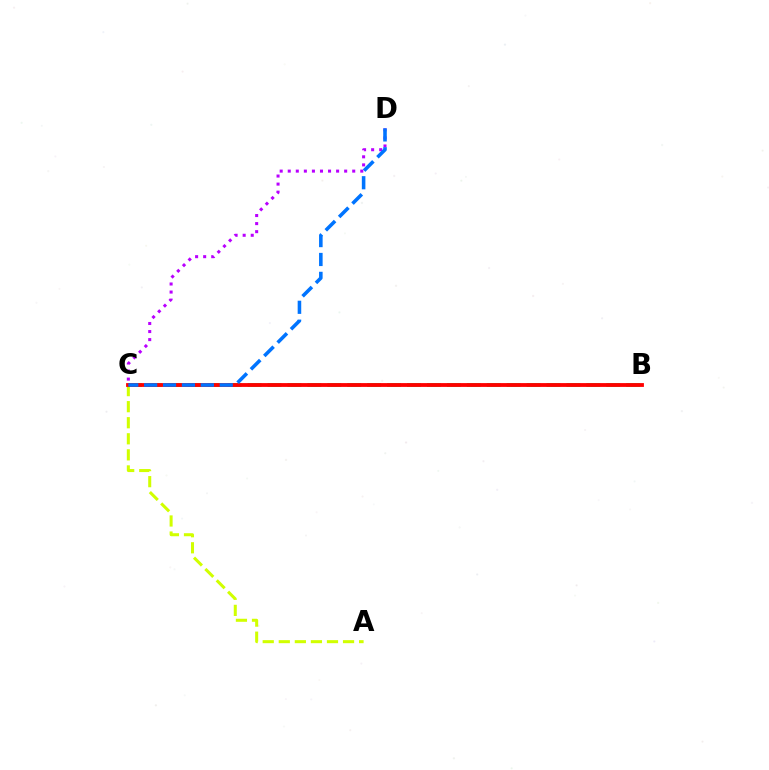{('A', 'C'): [{'color': '#d1ff00', 'line_style': 'dashed', 'thickness': 2.18}], ('C', 'D'): [{'color': '#b900ff', 'line_style': 'dotted', 'thickness': 2.19}, {'color': '#0074ff', 'line_style': 'dashed', 'thickness': 2.57}], ('B', 'C'): [{'color': '#00ff5c', 'line_style': 'dashed', 'thickness': 2.71}, {'color': '#ff0000', 'line_style': 'solid', 'thickness': 2.74}]}